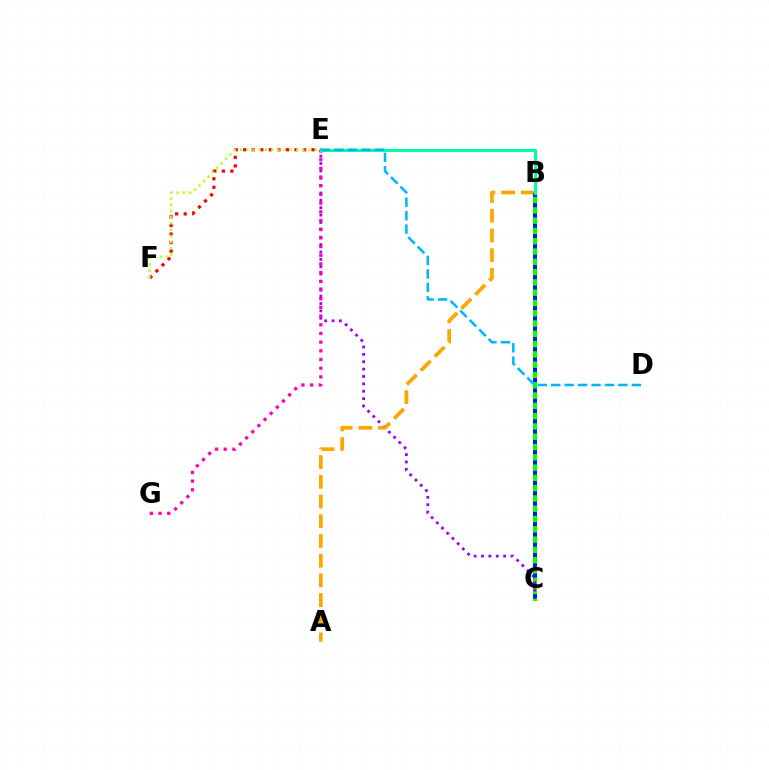{('B', 'C'): [{'color': '#08ff00', 'line_style': 'solid', 'thickness': 2.9}, {'color': '#0010ff', 'line_style': 'dotted', 'thickness': 2.8}], ('C', 'E'): [{'color': '#9b00ff', 'line_style': 'dotted', 'thickness': 2.0}], ('A', 'B'): [{'color': '#ffa500', 'line_style': 'dashed', 'thickness': 2.68}], ('E', 'F'): [{'color': '#ff0000', 'line_style': 'dotted', 'thickness': 2.32}, {'color': '#b3ff00', 'line_style': 'dotted', 'thickness': 1.69}], ('E', 'G'): [{'color': '#ff00bd', 'line_style': 'dotted', 'thickness': 2.36}], ('B', 'E'): [{'color': '#00ff9d', 'line_style': 'solid', 'thickness': 2.21}], ('D', 'E'): [{'color': '#00b5ff', 'line_style': 'dashed', 'thickness': 1.82}]}